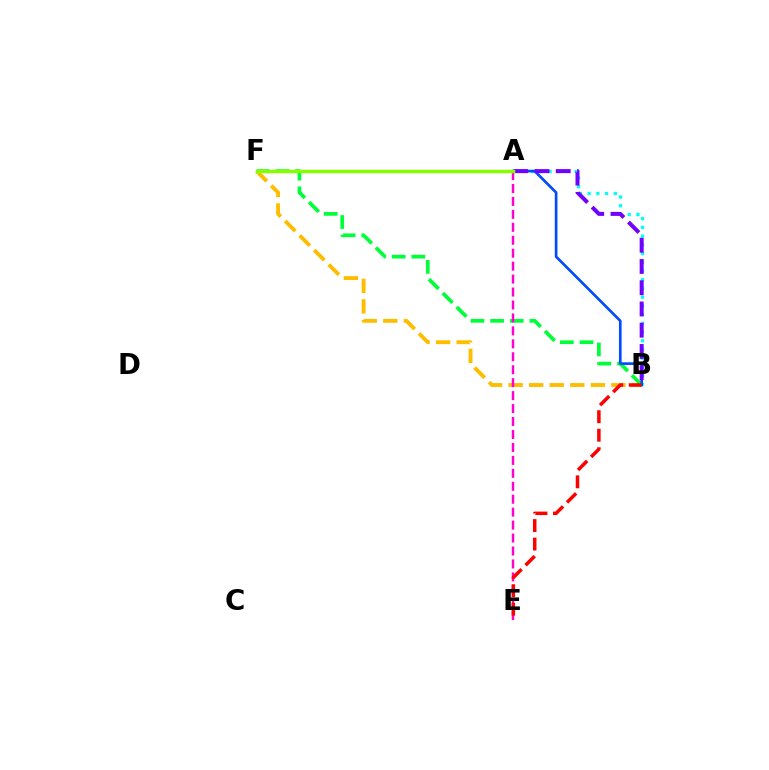{('B', 'F'): [{'color': '#ffbd00', 'line_style': 'dashed', 'thickness': 2.79}, {'color': '#00ff39', 'line_style': 'dashed', 'thickness': 2.67}], ('A', 'B'): [{'color': '#00fff6', 'line_style': 'dotted', 'thickness': 2.37}, {'color': '#004bff', 'line_style': 'solid', 'thickness': 1.92}, {'color': '#7200ff', 'line_style': 'dashed', 'thickness': 2.89}], ('A', 'E'): [{'color': '#ff00cf', 'line_style': 'dashed', 'thickness': 1.76}], ('A', 'F'): [{'color': '#84ff00', 'line_style': 'solid', 'thickness': 2.5}], ('B', 'E'): [{'color': '#ff0000', 'line_style': 'dashed', 'thickness': 2.51}]}